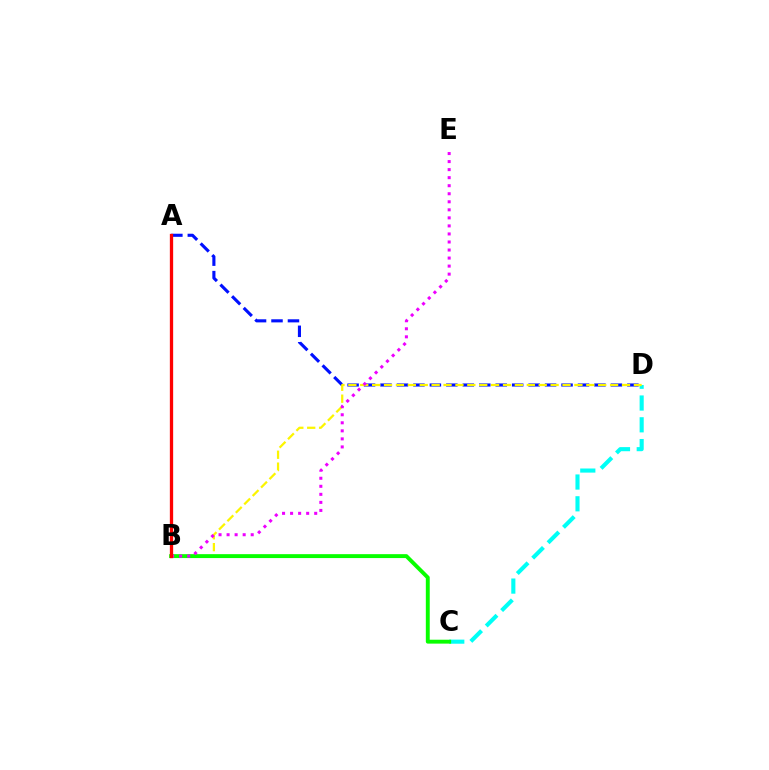{('A', 'D'): [{'color': '#0010ff', 'line_style': 'dashed', 'thickness': 2.24}], ('C', 'D'): [{'color': '#00fff6', 'line_style': 'dashed', 'thickness': 2.96}], ('B', 'D'): [{'color': '#fcf500', 'line_style': 'dashed', 'thickness': 1.62}], ('B', 'C'): [{'color': '#08ff00', 'line_style': 'solid', 'thickness': 2.81}], ('B', 'E'): [{'color': '#ee00ff', 'line_style': 'dotted', 'thickness': 2.18}], ('A', 'B'): [{'color': '#ff0000', 'line_style': 'solid', 'thickness': 2.38}]}